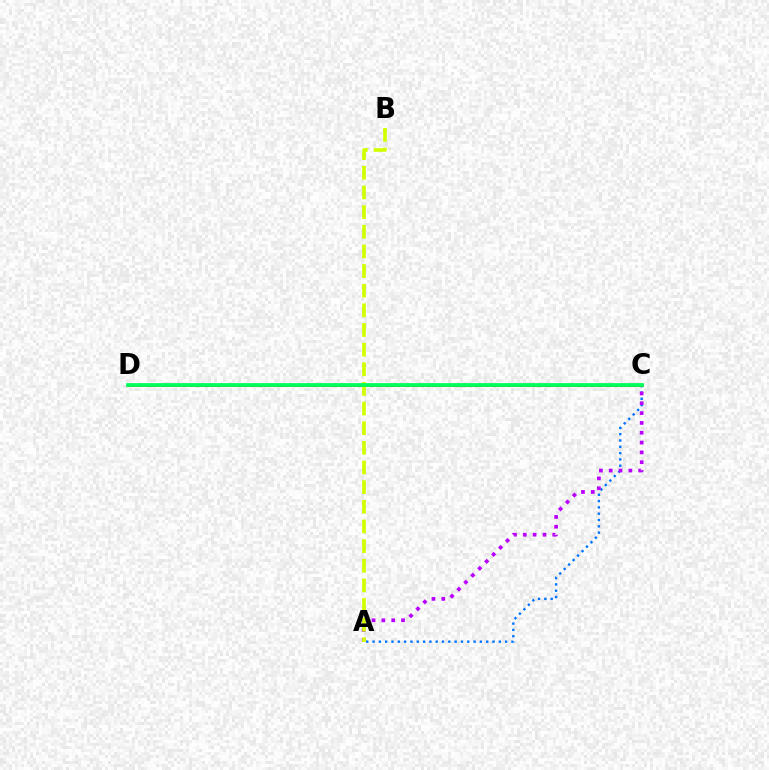{('A', 'C'): [{'color': '#0074ff', 'line_style': 'dotted', 'thickness': 1.72}, {'color': '#b900ff', 'line_style': 'dotted', 'thickness': 2.67}], ('C', 'D'): [{'color': '#ff0000', 'line_style': 'solid', 'thickness': 2.02}, {'color': '#00ff5c', 'line_style': 'solid', 'thickness': 2.71}], ('A', 'B'): [{'color': '#d1ff00', 'line_style': 'dashed', 'thickness': 2.67}]}